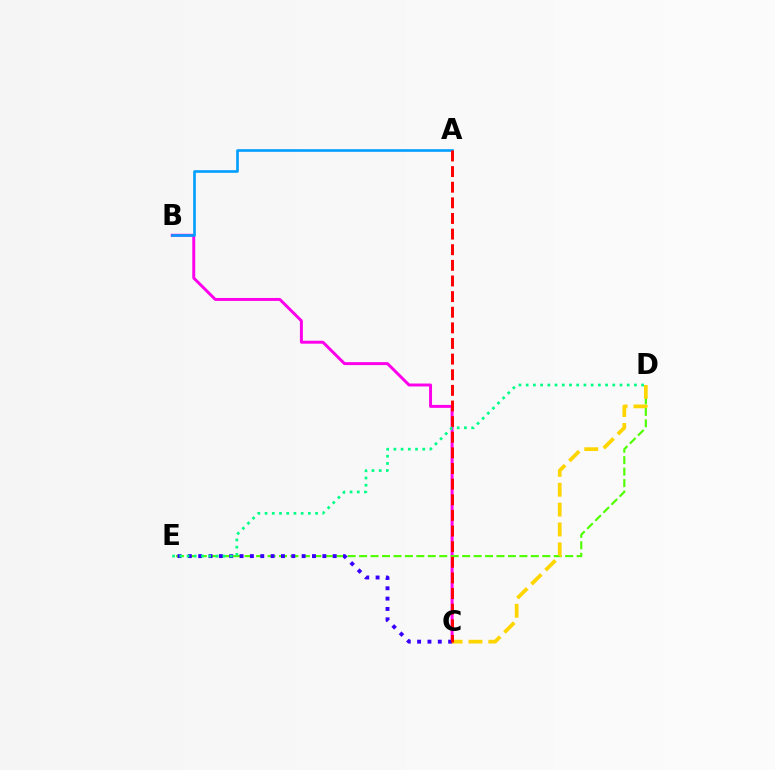{('B', 'C'): [{'color': '#ff00ed', 'line_style': 'solid', 'thickness': 2.13}], ('A', 'B'): [{'color': '#009eff', 'line_style': 'solid', 'thickness': 1.89}], ('D', 'E'): [{'color': '#4fff00', 'line_style': 'dashed', 'thickness': 1.56}, {'color': '#00ff86', 'line_style': 'dotted', 'thickness': 1.96}], ('C', 'D'): [{'color': '#ffd500', 'line_style': 'dashed', 'thickness': 2.7}], ('C', 'E'): [{'color': '#3700ff', 'line_style': 'dotted', 'thickness': 2.81}], ('A', 'C'): [{'color': '#ff0000', 'line_style': 'dashed', 'thickness': 2.12}]}